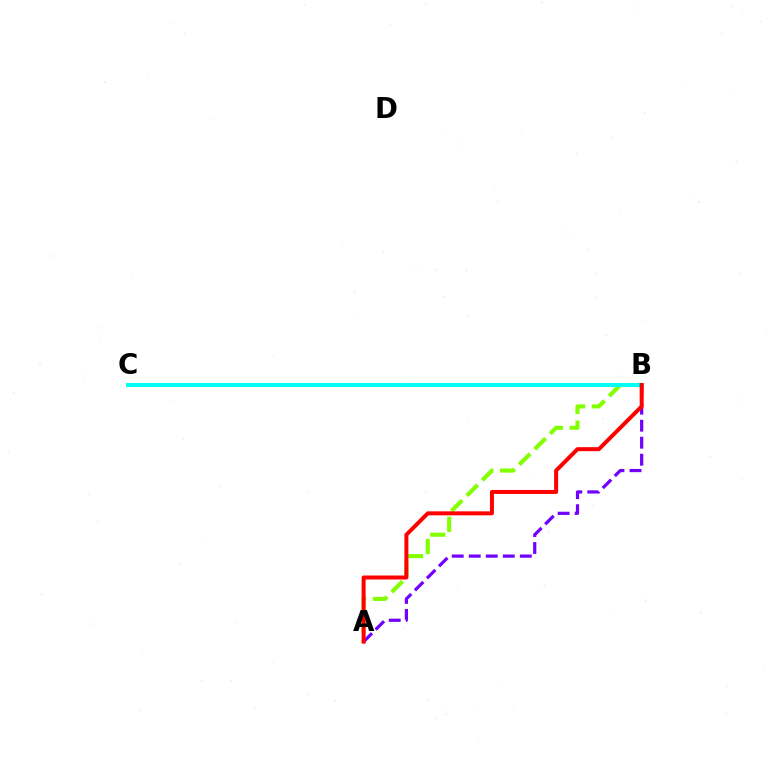{('A', 'B'): [{'color': '#84ff00', 'line_style': 'dashed', 'thickness': 2.96}, {'color': '#7200ff', 'line_style': 'dashed', 'thickness': 2.31}, {'color': '#ff0000', 'line_style': 'solid', 'thickness': 2.87}], ('B', 'C'): [{'color': '#00fff6', 'line_style': 'solid', 'thickness': 2.86}]}